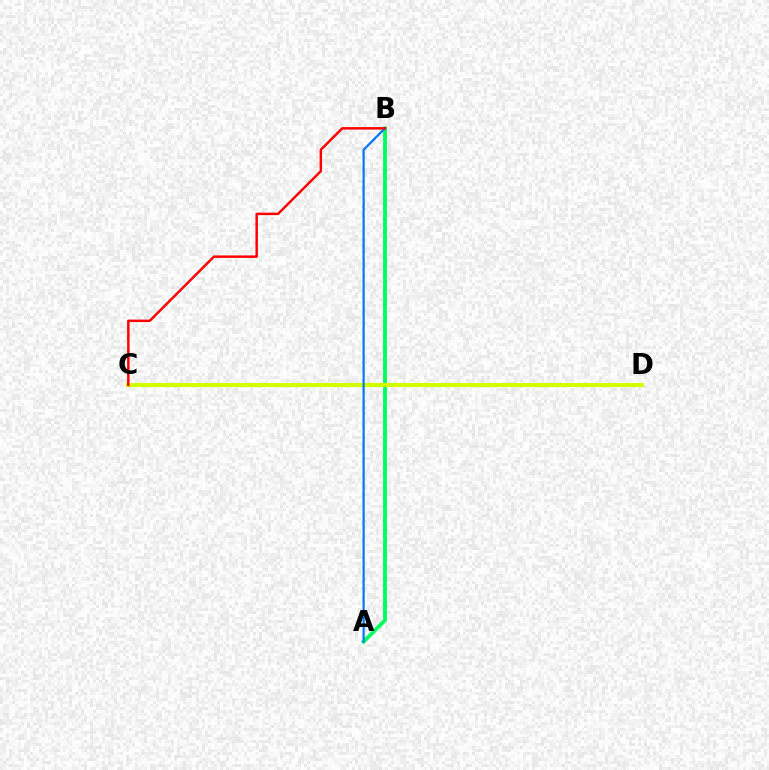{('C', 'D'): [{'color': '#b900ff', 'line_style': 'dotted', 'thickness': 2.59}, {'color': '#d1ff00', 'line_style': 'solid', 'thickness': 2.99}], ('A', 'B'): [{'color': '#00ff5c', 'line_style': 'solid', 'thickness': 2.76}, {'color': '#0074ff', 'line_style': 'solid', 'thickness': 1.56}], ('B', 'C'): [{'color': '#ff0000', 'line_style': 'solid', 'thickness': 1.77}]}